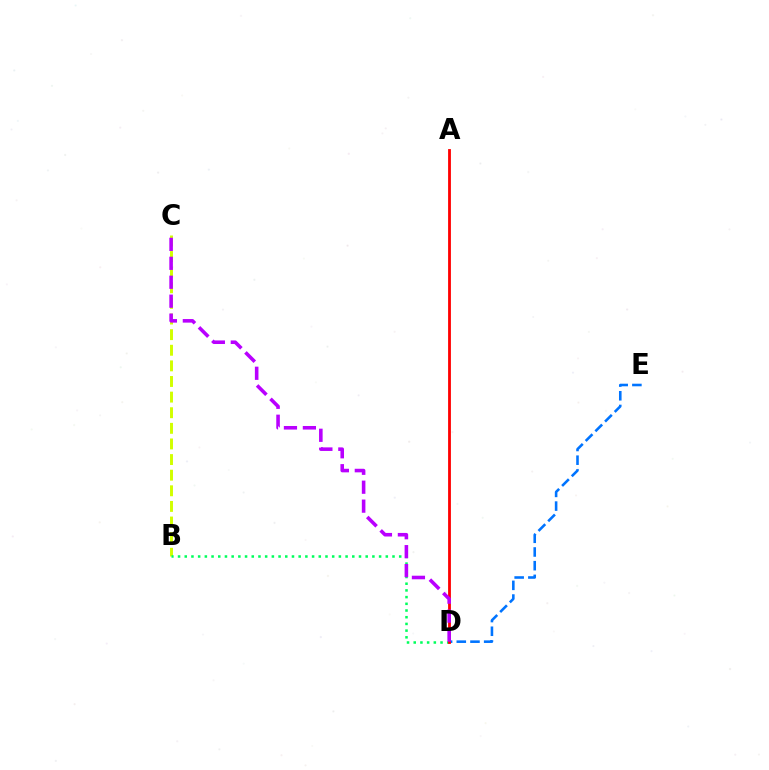{('B', 'C'): [{'color': '#d1ff00', 'line_style': 'dashed', 'thickness': 2.12}], ('D', 'E'): [{'color': '#0074ff', 'line_style': 'dashed', 'thickness': 1.86}], ('B', 'D'): [{'color': '#00ff5c', 'line_style': 'dotted', 'thickness': 1.82}], ('A', 'D'): [{'color': '#ff0000', 'line_style': 'solid', 'thickness': 2.02}], ('C', 'D'): [{'color': '#b900ff', 'line_style': 'dashed', 'thickness': 2.57}]}